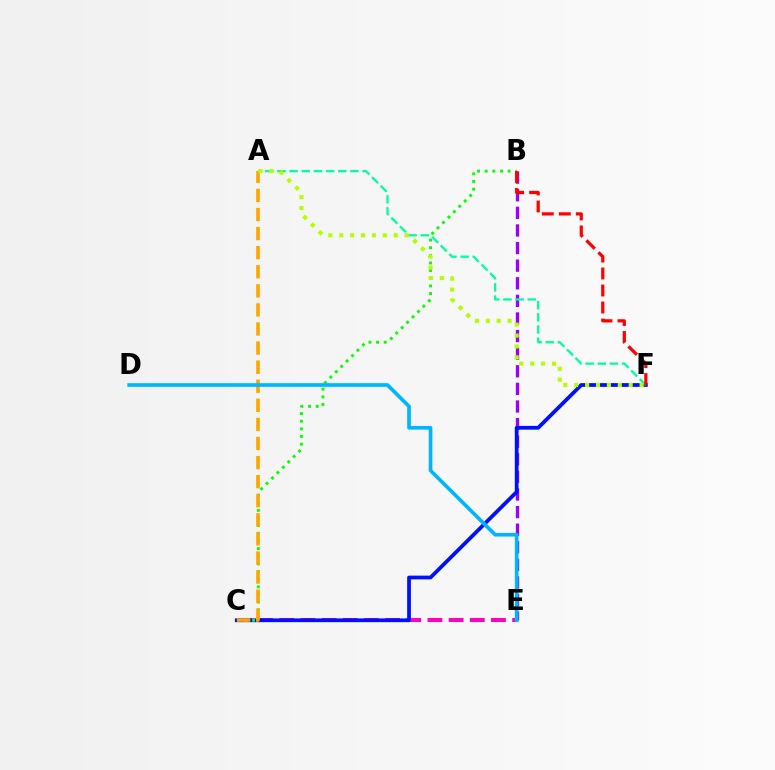{('B', 'E'): [{'color': '#9b00ff', 'line_style': 'dashed', 'thickness': 2.39}], ('C', 'E'): [{'color': '#ff00bd', 'line_style': 'dashed', 'thickness': 2.88}], ('C', 'F'): [{'color': '#0010ff', 'line_style': 'solid', 'thickness': 2.71}], ('B', 'C'): [{'color': '#08ff00', 'line_style': 'dotted', 'thickness': 2.08}], ('A', 'F'): [{'color': '#00ff9d', 'line_style': 'dashed', 'thickness': 1.65}, {'color': '#b3ff00', 'line_style': 'dotted', 'thickness': 2.96}], ('A', 'C'): [{'color': '#ffa500', 'line_style': 'dashed', 'thickness': 2.59}], ('D', 'E'): [{'color': '#00b5ff', 'line_style': 'solid', 'thickness': 2.63}], ('B', 'F'): [{'color': '#ff0000', 'line_style': 'dashed', 'thickness': 2.31}]}